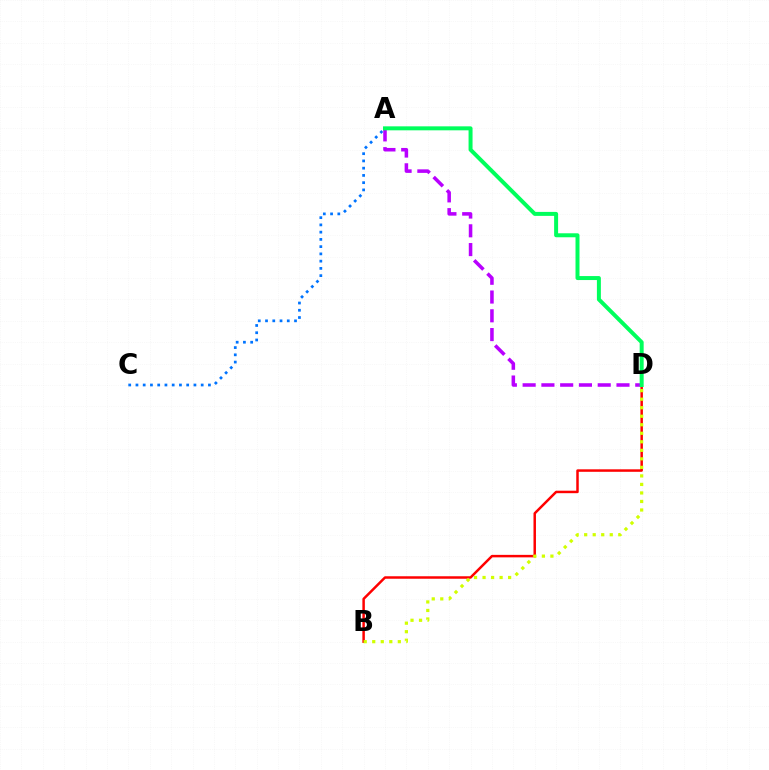{('A', 'C'): [{'color': '#0074ff', 'line_style': 'dotted', 'thickness': 1.97}], ('B', 'D'): [{'color': '#ff0000', 'line_style': 'solid', 'thickness': 1.79}, {'color': '#d1ff00', 'line_style': 'dotted', 'thickness': 2.32}], ('A', 'D'): [{'color': '#b900ff', 'line_style': 'dashed', 'thickness': 2.55}, {'color': '#00ff5c', 'line_style': 'solid', 'thickness': 2.87}]}